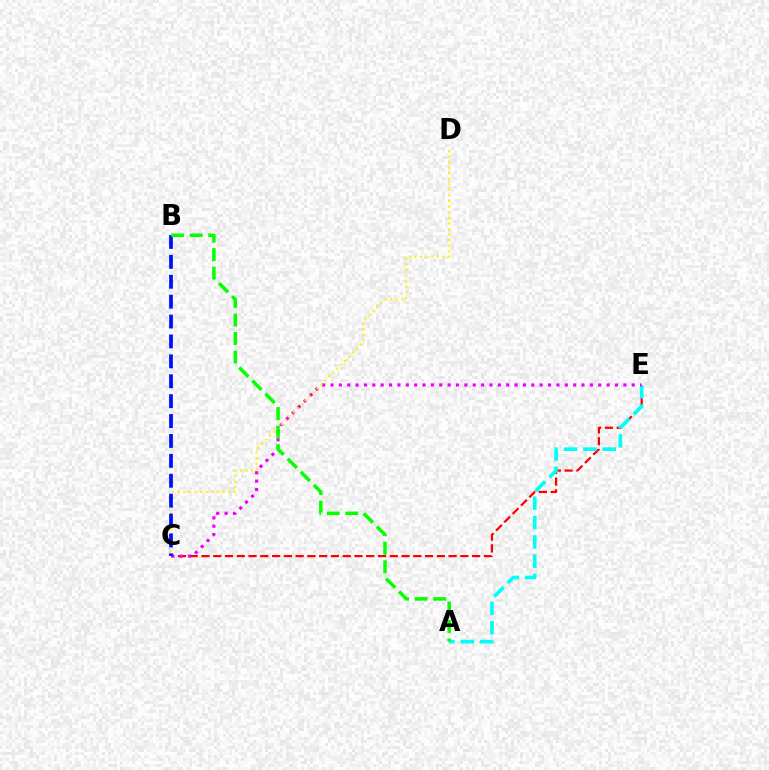{('C', 'E'): [{'color': '#ff0000', 'line_style': 'dashed', 'thickness': 1.6}, {'color': '#ee00ff', 'line_style': 'dotted', 'thickness': 2.27}], ('A', 'E'): [{'color': '#00fff6', 'line_style': 'dashed', 'thickness': 2.63}], ('C', 'D'): [{'color': '#fcf500', 'line_style': 'dotted', 'thickness': 1.52}], ('B', 'C'): [{'color': '#0010ff', 'line_style': 'dashed', 'thickness': 2.7}], ('A', 'B'): [{'color': '#08ff00', 'line_style': 'dashed', 'thickness': 2.52}]}